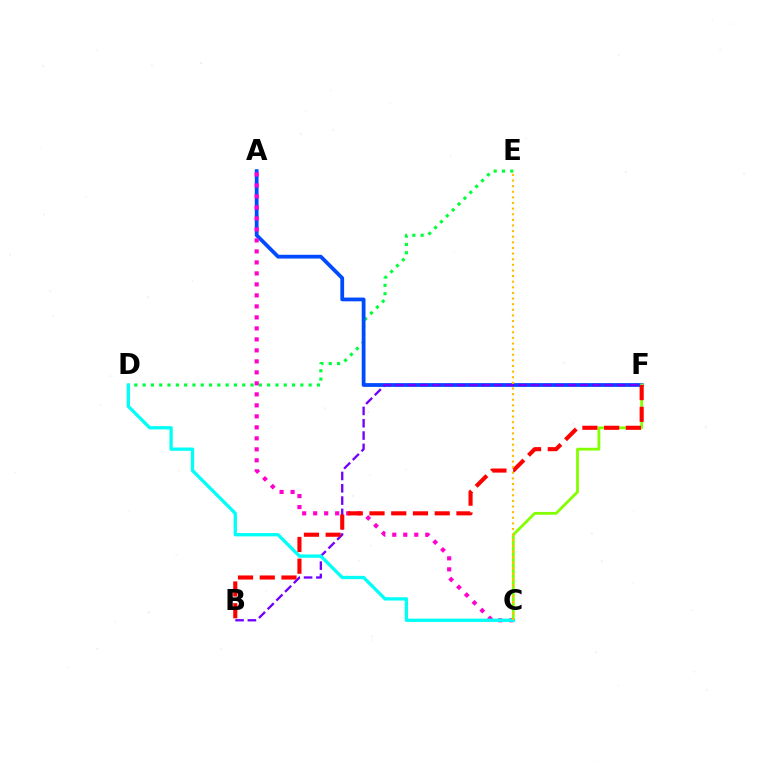{('D', 'E'): [{'color': '#00ff39', 'line_style': 'dotted', 'thickness': 2.26}], ('A', 'F'): [{'color': '#004bff', 'line_style': 'solid', 'thickness': 2.71}], ('A', 'C'): [{'color': '#ff00cf', 'line_style': 'dotted', 'thickness': 2.99}], ('C', 'F'): [{'color': '#84ff00', 'line_style': 'solid', 'thickness': 2.02}], ('B', 'F'): [{'color': '#7200ff', 'line_style': 'dashed', 'thickness': 1.67}, {'color': '#ff0000', 'line_style': 'dashed', 'thickness': 2.95}], ('C', 'D'): [{'color': '#00fff6', 'line_style': 'solid', 'thickness': 2.38}], ('C', 'E'): [{'color': '#ffbd00', 'line_style': 'dotted', 'thickness': 1.53}]}